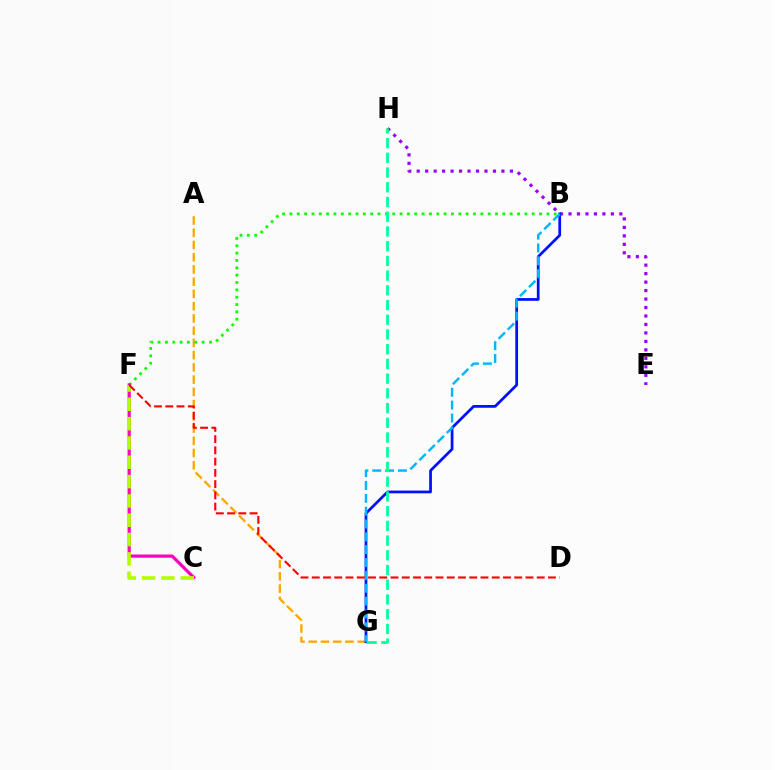{('E', 'H'): [{'color': '#9b00ff', 'line_style': 'dotted', 'thickness': 2.3}], ('A', 'G'): [{'color': '#ffa500', 'line_style': 'dashed', 'thickness': 1.66}], ('B', 'F'): [{'color': '#08ff00', 'line_style': 'dotted', 'thickness': 2.0}], ('C', 'F'): [{'color': '#ff00bd', 'line_style': 'solid', 'thickness': 2.31}, {'color': '#b3ff00', 'line_style': 'dashed', 'thickness': 2.63}], ('B', 'G'): [{'color': '#0010ff', 'line_style': 'solid', 'thickness': 1.97}, {'color': '#00b5ff', 'line_style': 'dashed', 'thickness': 1.75}], ('G', 'H'): [{'color': '#00ff9d', 'line_style': 'dashed', 'thickness': 2.0}], ('D', 'F'): [{'color': '#ff0000', 'line_style': 'dashed', 'thickness': 1.53}]}